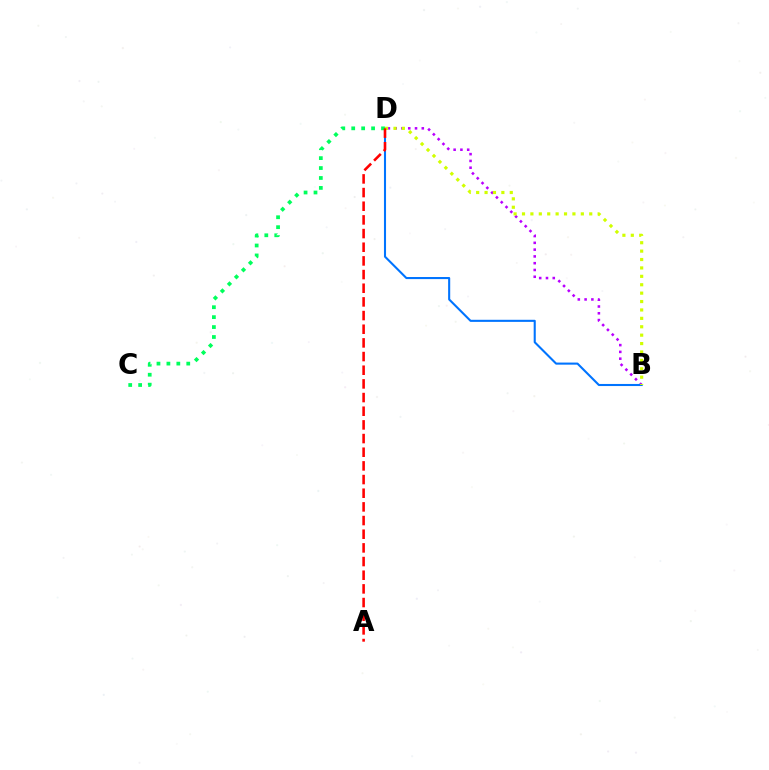{('B', 'D'): [{'color': '#b900ff', 'line_style': 'dotted', 'thickness': 1.84}, {'color': '#0074ff', 'line_style': 'solid', 'thickness': 1.5}, {'color': '#d1ff00', 'line_style': 'dotted', 'thickness': 2.28}], ('C', 'D'): [{'color': '#00ff5c', 'line_style': 'dotted', 'thickness': 2.7}], ('A', 'D'): [{'color': '#ff0000', 'line_style': 'dashed', 'thickness': 1.86}]}